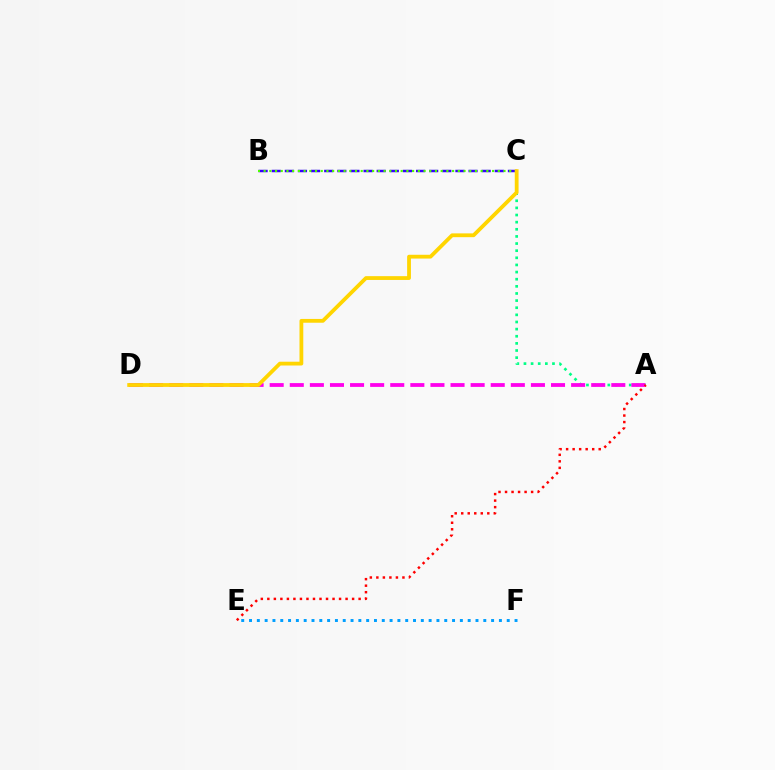{('E', 'F'): [{'color': '#009eff', 'line_style': 'dotted', 'thickness': 2.12}], ('A', 'C'): [{'color': '#00ff86', 'line_style': 'dotted', 'thickness': 1.94}], ('B', 'C'): [{'color': '#3700ff', 'line_style': 'dashed', 'thickness': 1.78}, {'color': '#4fff00', 'line_style': 'dotted', 'thickness': 1.55}], ('A', 'D'): [{'color': '#ff00ed', 'line_style': 'dashed', 'thickness': 2.73}], ('A', 'E'): [{'color': '#ff0000', 'line_style': 'dotted', 'thickness': 1.77}], ('C', 'D'): [{'color': '#ffd500', 'line_style': 'solid', 'thickness': 2.73}]}